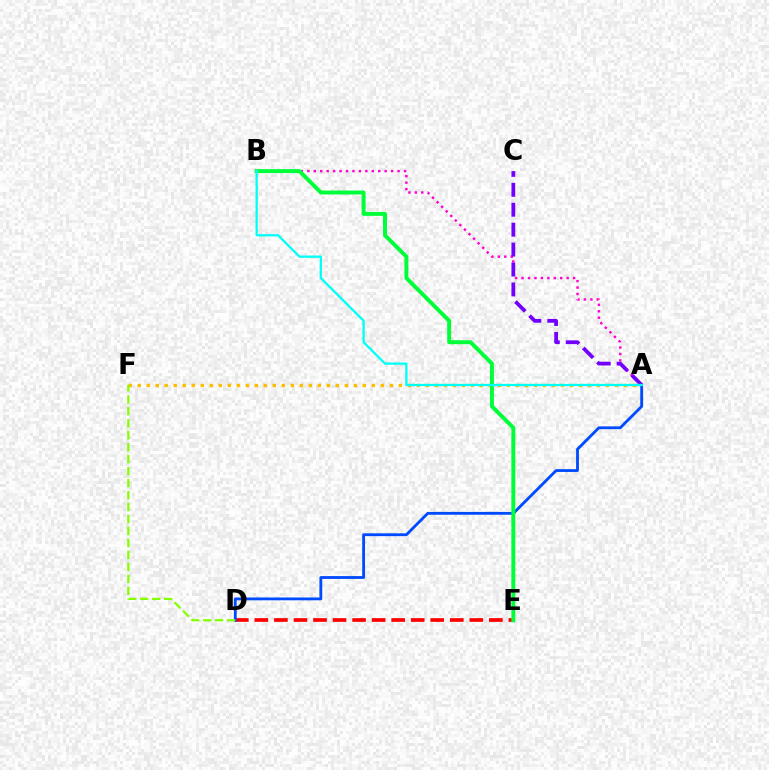{('A', 'F'): [{'color': '#ffbd00', 'line_style': 'dotted', 'thickness': 2.45}], ('A', 'B'): [{'color': '#ff00cf', 'line_style': 'dotted', 'thickness': 1.75}, {'color': '#00fff6', 'line_style': 'solid', 'thickness': 1.65}], ('D', 'E'): [{'color': '#ff0000', 'line_style': 'dashed', 'thickness': 2.65}], ('A', 'D'): [{'color': '#004bff', 'line_style': 'solid', 'thickness': 2.03}], ('A', 'C'): [{'color': '#7200ff', 'line_style': 'dashed', 'thickness': 2.71}], ('B', 'E'): [{'color': '#00ff39', 'line_style': 'solid', 'thickness': 2.84}], ('D', 'F'): [{'color': '#84ff00', 'line_style': 'dashed', 'thickness': 1.63}]}